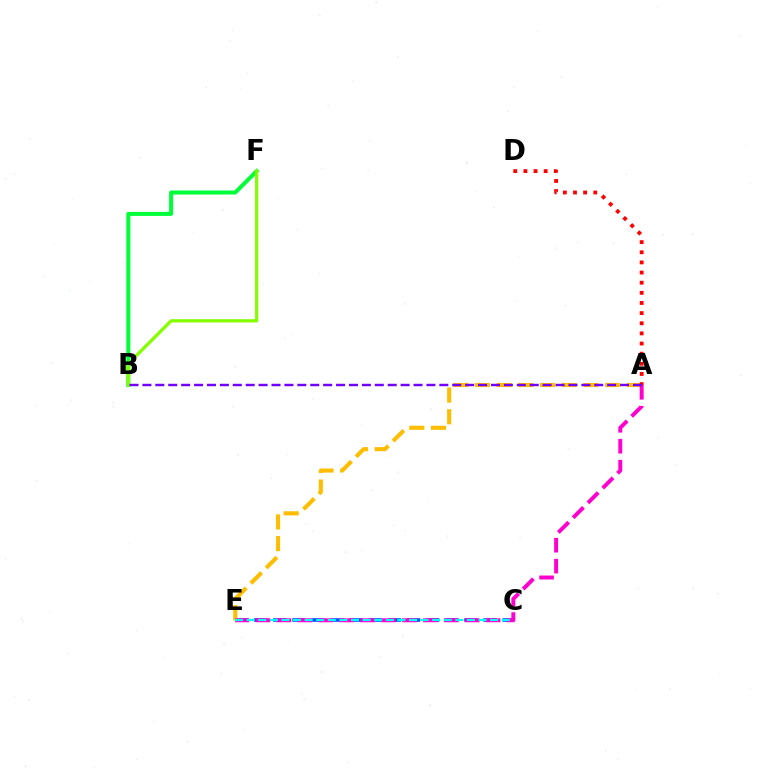{('C', 'E'): [{'color': '#004bff', 'line_style': 'dashed', 'thickness': 2.6}, {'color': '#00fff6', 'line_style': 'dashed', 'thickness': 1.58}], ('A', 'E'): [{'color': '#ffbd00', 'line_style': 'dashed', 'thickness': 2.95}, {'color': '#ff00cf', 'line_style': 'dashed', 'thickness': 2.84}], ('B', 'F'): [{'color': '#00ff39', 'line_style': 'solid', 'thickness': 2.9}, {'color': '#84ff00', 'line_style': 'solid', 'thickness': 2.35}], ('A', 'D'): [{'color': '#ff0000', 'line_style': 'dotted', 'thickness': 2.76}], ('A', 'B'): [{'color': '#7200ff', 'line_style': 'dashed', 'thickness': 1.75}]}